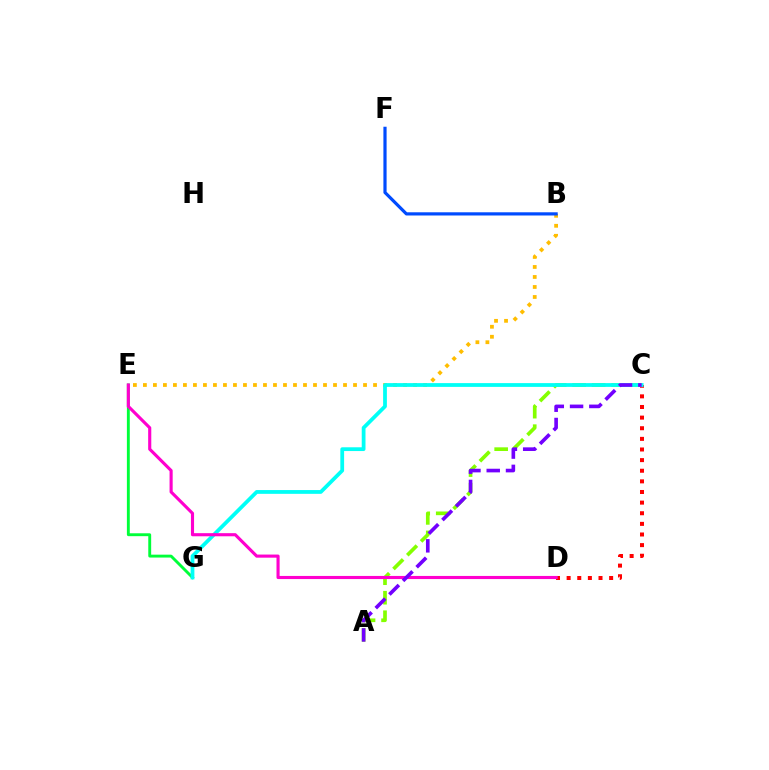{('E', 'G'): [{'color': '#00ff39', 'line_style': 'solid', 'thickness': 2.08}], ('B', 'E'): [{'color': '#ffbd00', 'line_style': 'dotted', 'thickness': 2.72}], ('C', 'D'): [{'color': '#ff0000', 'line_style': 'dotted', 'thickness': 2.89}], ('A', 'C'): [{'color': '#84ff00', 'line_style': 'dashed', 'thickness': 2.65}, {'color': '#7200ff', 'line_style': 'dashed', 'thickness': 2.62}], ('C', 'G'): [{'color': '#00fff6', 'line_style': 'solid', 'thickness': 2.72}], ('D', 'E'): [{'color': '#ff00cf', 'line_style': 'solid', 'thickness': 2.25}], ('B', 'F'): [{'color': '#004bff', 'line_style': 'solid', 'thickness': 2.3}]}